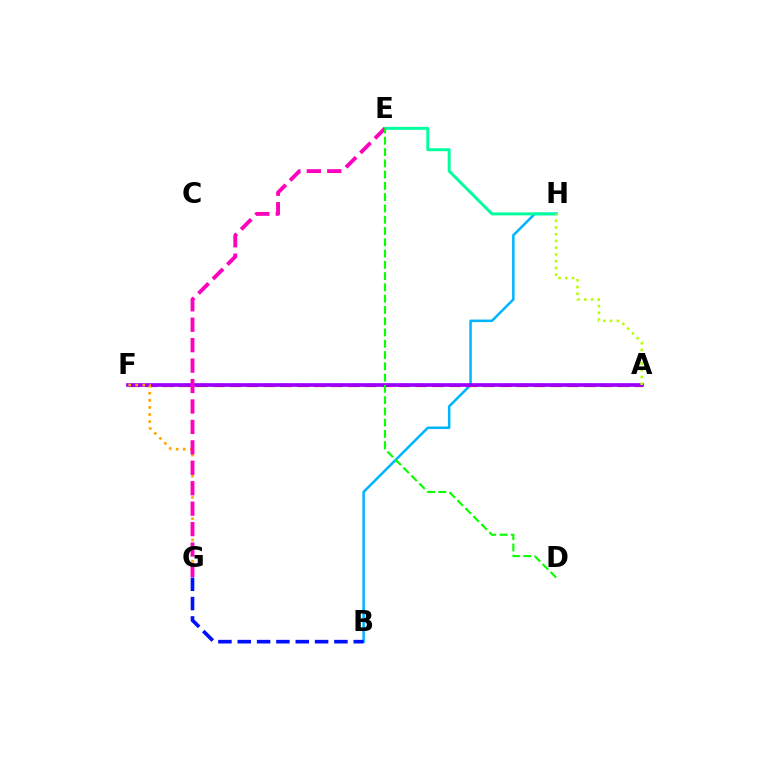{('B', 'H'): [{'color': '#00b5ff', 'line_style': 'solid', 'thickness': 1.82}], ('A', 'F'): [{'color': '#ff0000', 'line_style': 'dashed', 'thickness': 2.29}, {'color': '#9b00ff', 'line_style': 'solid', 'thickness': 2.64}], ('B', 'G'): [{'color': '#0010ff', 'line_style': 'dashed', 'thickness': 2.63}], ('E', 'H'): [{'color': '#00ff9d', 'line_style': 'solid', 'thickness': 2.12}], ('F', 'G'): [{'color': '#ffa500', 'line_style': 'dotted', 'thickness': 1.92}], ('E', 'G'): [{'color': '#ff00bd', 'line_style': 'dashed', 'thickness': 2.78}], ('A', 'H'): [{'color': '#b3ff00', 'line_style': 'dotted', 'thickness': 1.83}], ('D', 'E'): [{'color': '#08ff00', 'line_style': 'dashed', 'thickness': 1.53}]}